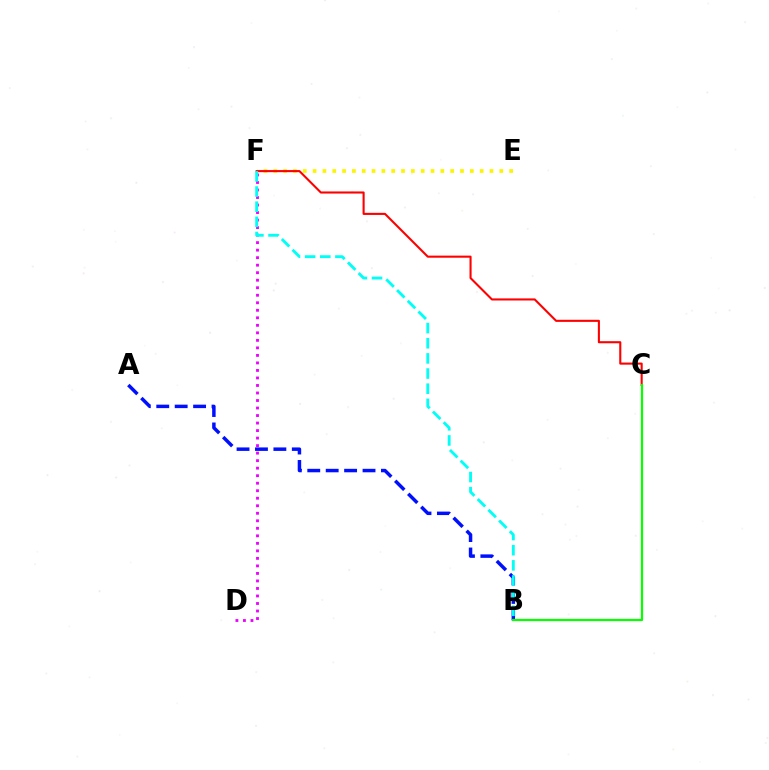{('A', 'B'): [{'color': '#0010ff', 'line_style': 'dashed', 'thickness': 2.5}], ('D', 'F'): [{'color': '#ee00ff', 'line_style': 'dotted', 'thickness': 2.04}], ('E', 'F'): [{'color': '#fcf500', 'line_style': 'dotted', 'thickness': 2.67}], ('C', 'F'): [{'color': '#ff0000', 'line_style': 'solid', 'thickness': 1.51}], ('B', 'F'): [{'color': '#00fff6', 'line_style': 'dashed', 'thickness': 2.06}], ('B', 'C'): [{'color': '#08ff00', 'line_style': 'solid', 'thickness': 1.6}]}